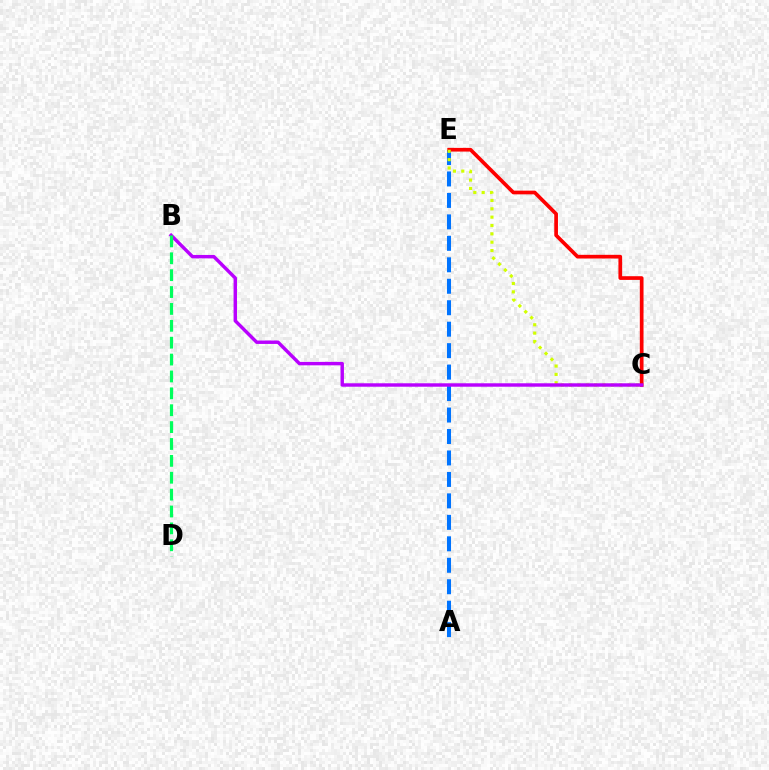{('A', 'E'): [{'color': '#0074ff', 'line_style': 'dashed', 'thickness': 2.92}], ('C', 'E'): [{'color': '#ff0000', 'line_style': 'solid', 'thickness': 2.66}, {'color': '#d1ff00', 'line_style': 'dotted', 'thickness': 2.27}], ('B', 'C'): [{'color': '#b900ff', 'line_style': 'solid', 'thickness': 2.47}], ('B', 'D'): [{'color': '#00ff5c', 'line_style': 'dashed', 'thickness': 2.29}]}